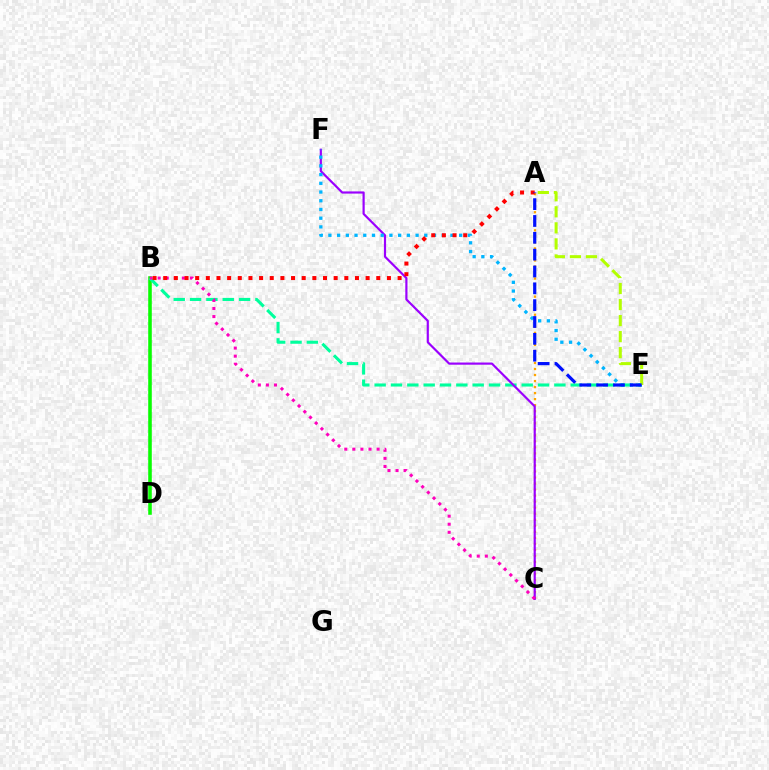{('B', 'D'): [{'color': '#08ff00', 'line_style': 'solid', 'thickness': 2.56}], ('B', 'E'): [{'color': '#00ff9d', 'line_style': 'dashed', 'thickness': 2.22}], ('A', 'C'): [{'color': '#ffa500', 'line_style': 'dotted', 'thickness': 1.64}], ('C', 'F'): [{'color': '#9b00ff', 'line_style': 'solid', 'thickness': 1.57}], ('E', 'F'): [{'color': '#00b5ff', 'line_style': 'dotted', 'thickness': 2.37}], ('B', 'C'): [{'color': '#ff00bd', 'line_style': 'dotted', 'thickness': 2.19}], ('A', 'E'): [{'color': '#b3ff00', 'line_style': 'dashed', 'thickness': 2.18}, {'color': '#0010ff', 'line_style': 'dashed', 'thickness': 2.29}], ('A', 'B'): [{'color': '#ff0000', 'line_style': 'dotted', 'thickness': 2.89}]}